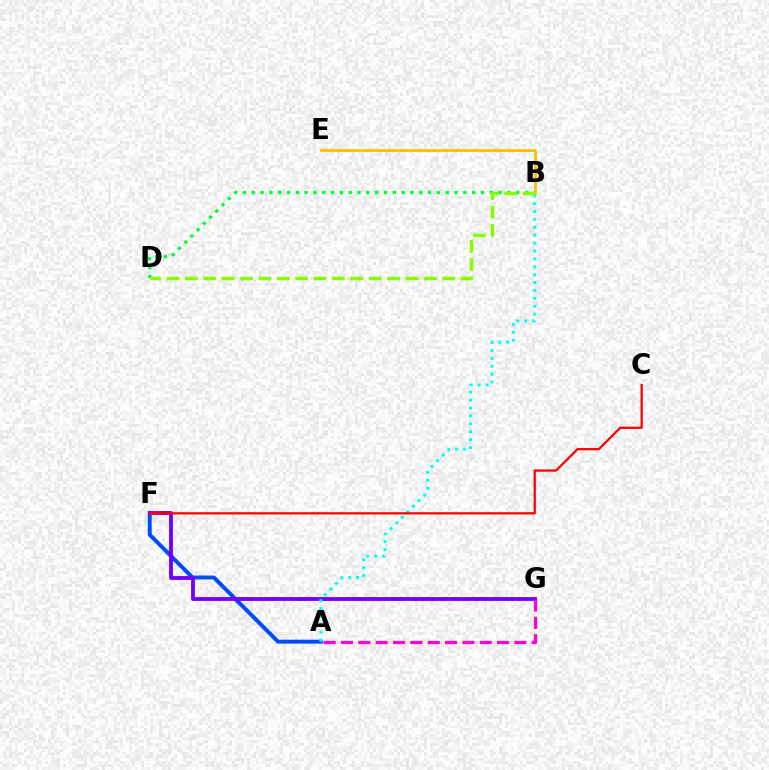{('B', 'E'): [{'color': '#ffbd00', 'line_style': 'solid', 'thickness': 1.96}], ('A', 'F'): [{'color': '#004bff', 'line_style': 'solid', 'thickness': 2.84}], ('F', 'G'): [{'color': '#7200ff', 'line_style': 'solid', 'thickness': 2.76}], ('A', 'G'): [{'color': '#ff00cf', 'line_style': 'dashed', 'thickness': 2.36}], ('B', 'D'): [{'color': '#00ff39', 'line_style': 'dotted', 'thickness': 2.39}, {'color': '#84ff00', 'line_style': 'dashed', 'thickness': 2.5}], ('A', 'B'): [{'color': '#00fff6', 'line_style': 'dotted', 'thickness': 2.15}], ('C', 'F'): [{'color': '#ff0000', 'line_style': 'solid', 'thickness': 1.63}]}